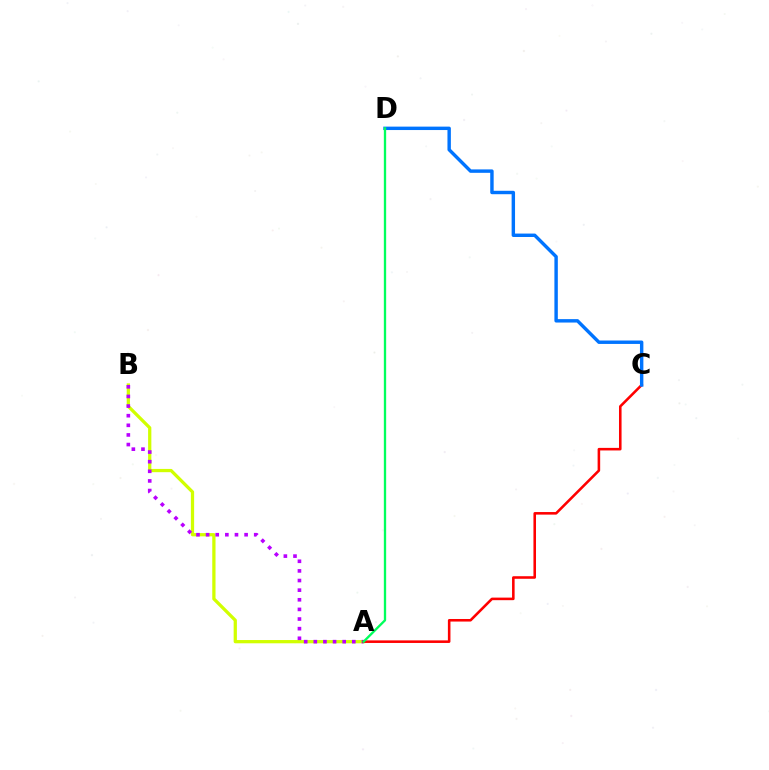{('A', 'B'): [{'color': '#d1ff00', 'line_style': 'solid', 'thickness': 2.35}, {'color': '#b900ff', 'line_style': 'dotted', 'thickness': 2.62}], ('A', 'C'): [{'color': '#ff0000', 'line_style': 'solid', 'thickness': 1.85}], ('C', 'D'): [{'color': '#0074ff', 'line_style': 'solid', 'thickness': 2.46}], ('A', 'D'): [{'color': '#00ff5c', 'line_style': 'solid', 'thickness': 1.67}]}